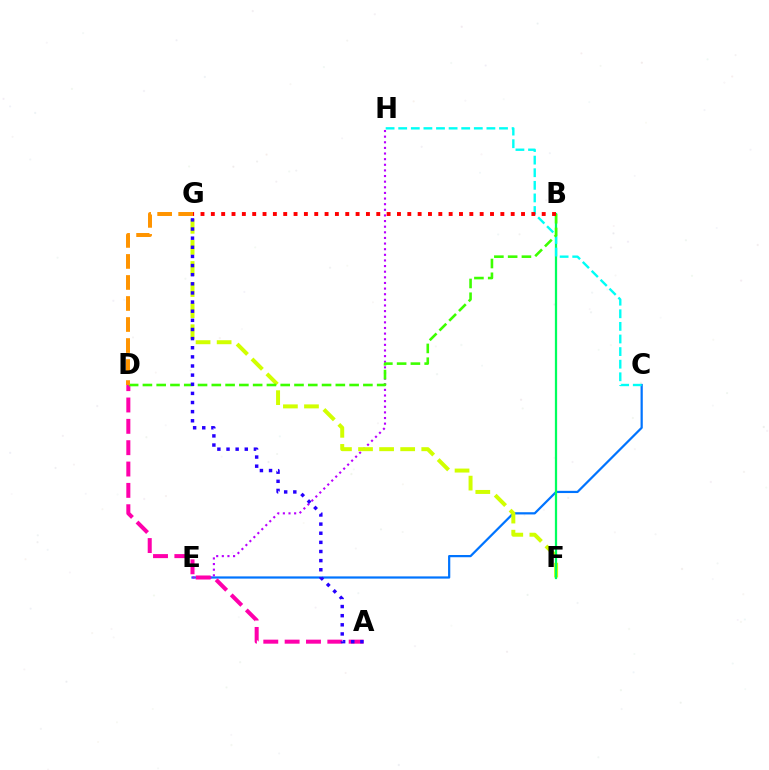{('C', 'E'): [{'color': '#0074ff', 'line_style': 'solid', 'thickness': 1.6}], ('E', 'H'): [{'color': '#b900ff', 'line_style': 'dotted', 'thickness': 1.53}], ('F', 'G'): [{'color': '#d1ff00', 'line_style': 'dashed', 'thickness': 2.86}], ('A', 'D'): [{'color': '#ff00ac', 'line_style': 'dashed', 'thickness': 2.9}], ('B', 'F'): [{'color': '#00ff5c', 'line_style': 'solid', 'thickness': 1.62}], ('C', 'H'): [{'color': '#00fff6', 'line_style': 'dashed', 'thickness': 1.71}], ('B', 'D'): [{'color': '#3dff00', 'line_style': 'dashed', 'thickness': 1.87}], ('A', 'G'): [{'color': '#2500ff', 'line_style': 'dotted', 'thickness': 2.48}], ('D', 'G'): [{'color': '#ff9400', 'line_style': 'dashed', 'thickness': 2.86}], ('B', 'G'): [{'color': '#ff0000', 'line_style': 'dotted', 'thickness': 2.81}]}